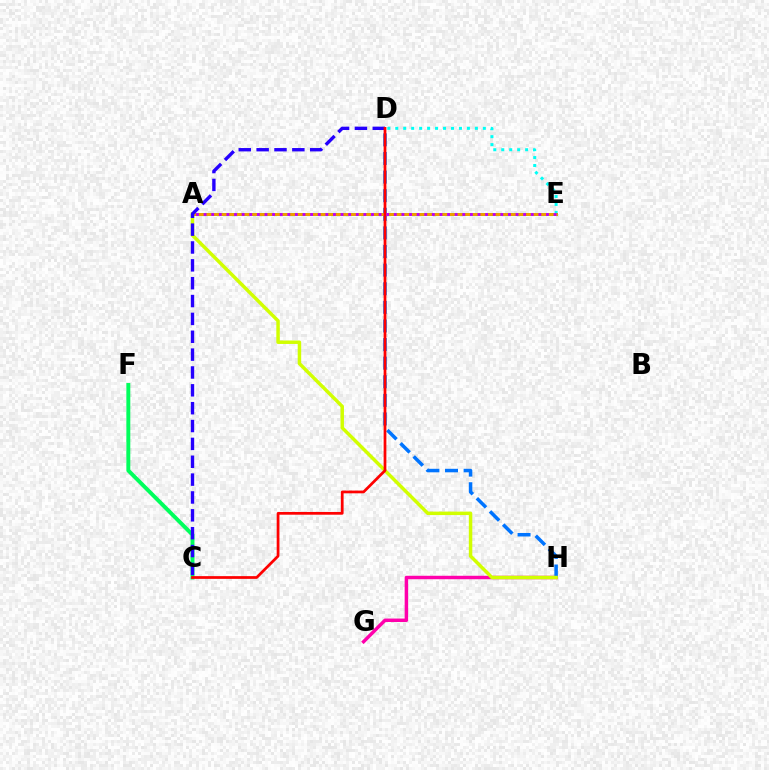{('D', 'E'): [{'color': '#00fff6', 'line_style': 'dotted', 'thickness': 2.16}], ('A', 'E'): [{'color': '#3dff00', 'line_style': 'solid', 'thickness': 2.13}, {'color': '#ff9400', 'line_style': 'solid', 'thickness': 1.92}, {'color': '#b900ff', 'line_style': 'dotted', 'thickness': 2.07}], ('G', 'H'): [{'color': '#ff00ac', 'line_style': 'solid', 'thickness': 2.49}], ('D', 'H'): [{'color': '#0074ff', 'line_style': 'dashed', 'thickness': 2.53}], ('A', 'H'): [{'color': '#d1ff00', 'line_style': 'solid', 'thickness': 2.5}], ('C', 'F'): [{'color': '#00ff5c', 'line_style': 'solid', 'thickness': 2.83}], ('C', 'D'): [{'color': '#2500ff', 'line_style': 'dashed', 'thickness': 2.43}, {'color': '#ff0000', 'line_style': 'solid', 'thickness': 1.97}]}